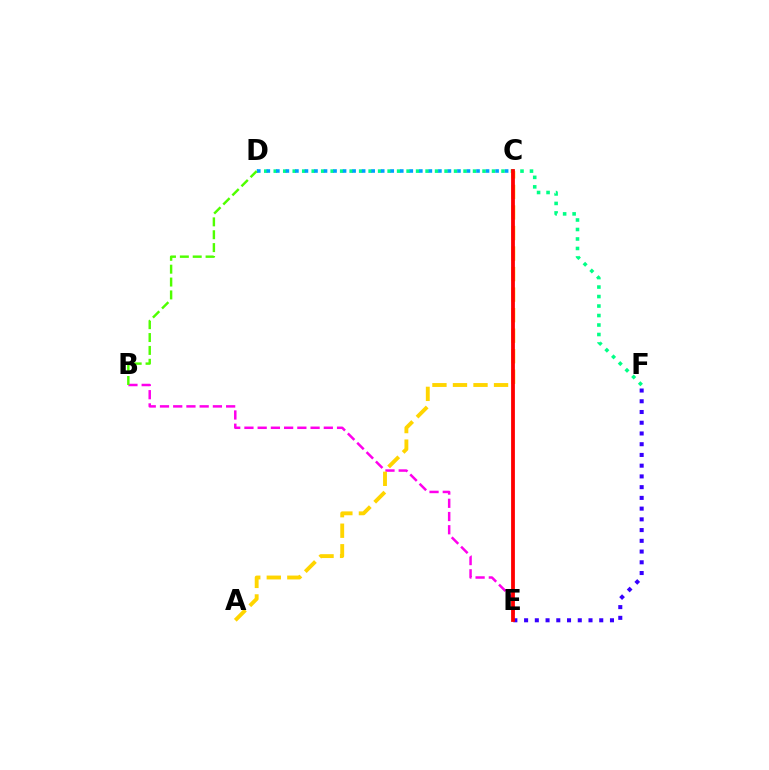{('D', 'F'): [{'color': '#00ff86', 'line_style': 'dotted', 'thickness': 2.58}], ('B', 'E'): [{'color': '#ff00ed', 'line_style': 'dashed', 'thickness': 1.8}], ('E', 'F'): [{'color': '#3700ff', 'line_style': 'dotted', 'thickness': 2.92}], ('A', 'C'): [{'color': '#ffd500', 'line_style': 'dashed', 'thickness': 2.79}], ('C', 'D'): [{'color': '#009eff', 'line_style': 'dotted', 'thickness': 2.59}], ('C', 'E'): [{'color': '#ff0000', 'line_style': 'solid', 'thickness': 2.73}], ('B', 'D'): [{'color': '#4fff00', 'line_style': 'dashed', 'thickness': 1.75}]}